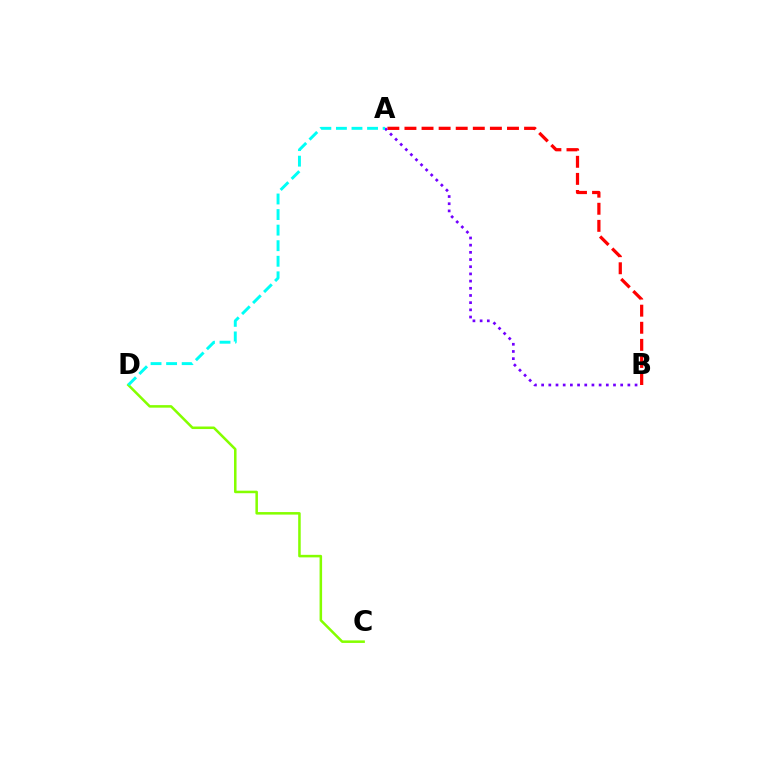{('C', 'D'): [{'color': '#84ff00', 'line_style': 'solid', 'thickness': 1.82}], ('A', 'B'): [{'color': '#ff0000', 'line_style': 'dashed', 'thickness': 2.32}, {'color': '#7200ff', 'line_style': 'dotted', 'thickness': 1.95}], ('A', 'D'): [{'color': '#00fff6', 'line_style': 'dashed', 'thickness': 2.11}]}